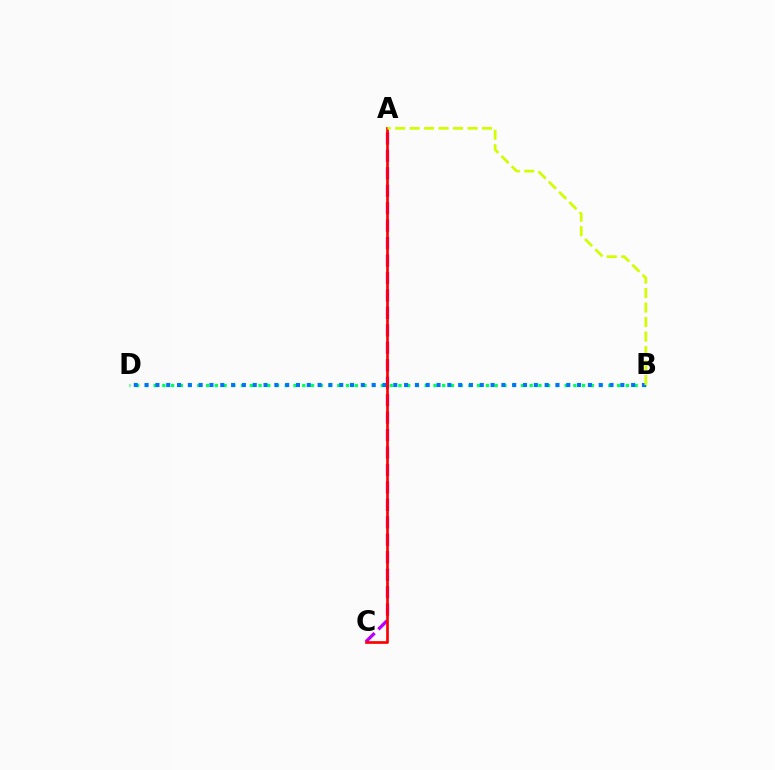{('A', 'C'): [{'color': '#b900ff', 'line_style': 'dashed', 'thickness': 2.37}, {'color': '#ff0000', 'line_style': 'solid', 'thickness': 1.94}], ('B', 'D'): [{'color': '#00ff5c', 'line_style': 'dotted', 'thickness': 2.38}, {'color': '#0074ff', 'line_style': 'dotted', 'thickness': 2.94}], ('A', 'B'): [{'color': '#d1ff00', 'line_style': 'dashed', 'thickness': 1.97}]}